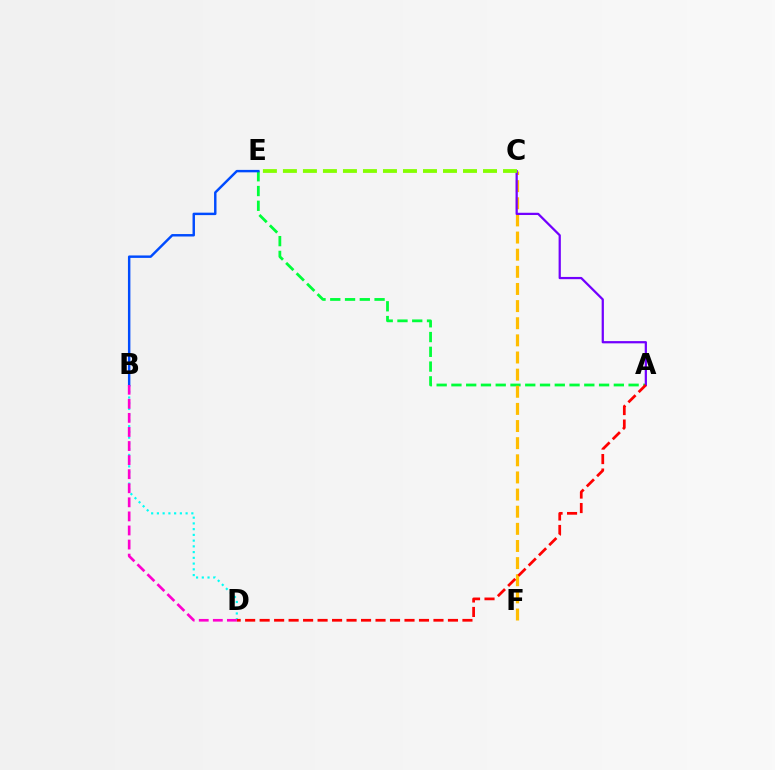{('A', 'E'): [{'color': '#00ff39', 'line_style': 'dashed', 'thickness': 2.01}], ('B', 'E'): [{'color': '#004bff', 'line_style': 'solid', 'thickness': 1.76}], ('B', 'D'): [{'color': '#00fff6', 'line_style': 'dotted', 'thickness': 1.56}, {'color': '#ff00cf', 'line_style': 'dashed', 'thickness': 1.91}], ('C', 'F'): [{'color': '#ffbd00', 'line_style': 'dashed', 'thickness': 2.33}], ('A', 'C'): [{'color': '#7200ff', 'line_style': 'solid', 'thickness': 1.62}], ('C', 'E'): [{'color': '#84ff00', 'line_style': 'dashed', 'thickness': 2.72}], ('A', 'D'): [{'color': '#ff0000', 'line_style': 'dashed', 'thickness': 1.97}]}